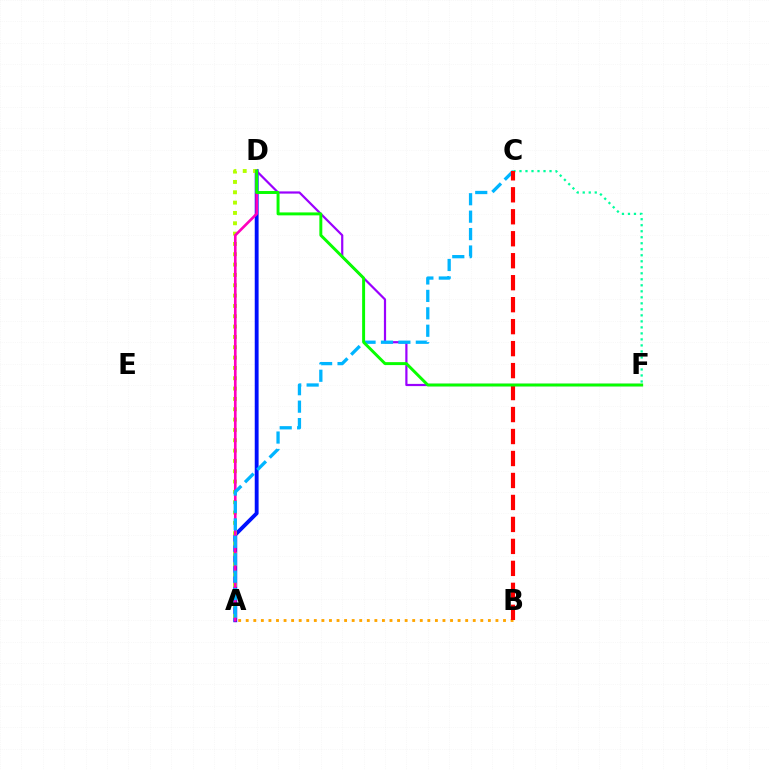{('A', 'D'): [{'color': '#0010ff', 'line_style': 'solid', 'thickness': 2.77}, {'color': '#b3ff00', 'line_style': 'dotted', 'thickness': 2.81}, {'color': '#ff00bd', 'line_style': 'solid', 'thickness': 1.91}], ('D', 'F'): [{'color': '#9b00ff', 'line_style': 'solid', 'thickness': 1.59}, {'color': '#08ff00', 'line_style': 'solid', 'thickness': 2.12}], ('C', 'F'): [{'color': '#00ff9d', 'line_style': 'dotted', 'thickness': 1.63}], ('A', 'B'): [{'color': '#ffa500', 'line_style': 'dotted', 'thickness': 2.06}], ('A', 'C'): [{'color': '#00b5ff', 'line_style': 'dashed', 'thickness': 2.37}], ('B', 'C'): [{'color': '#ff0000', 'line_style': 'dashed', 'thickness': 2.99}]}